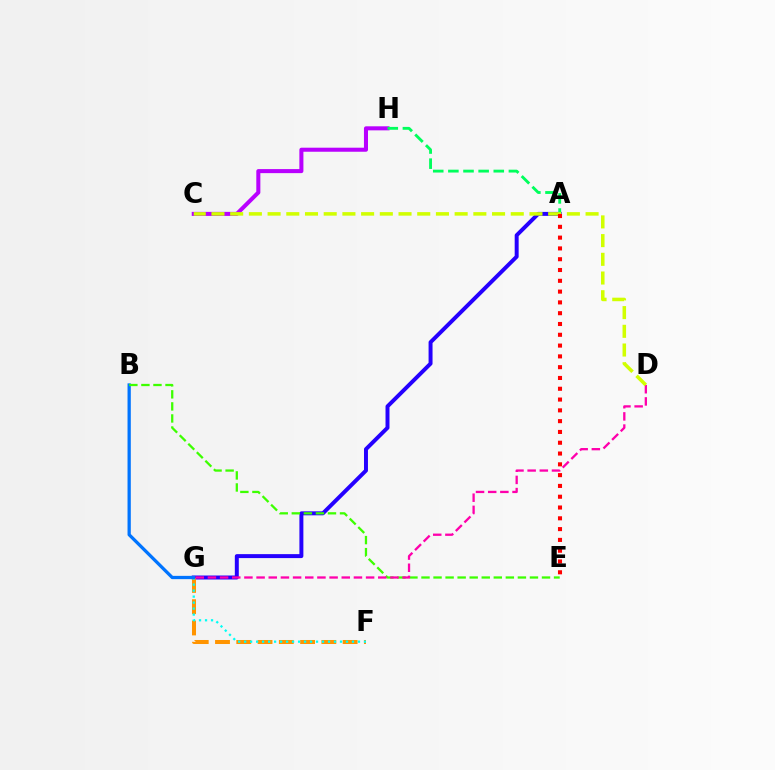{('A', 'G'): [{'color': '#2500ff', 'line_style': 'solid', 'thickness': 2.85}], ('F', 'G'): [{'color': '#ff9400', 'line_style': 'dashed', 'thickness': 2.89}, {'color': '#00fff6', 'line_style': 'dotted', 'thickness': 1.63}], ('C', 'H'): [{'color': '#b900ff', 'line_style': 'solid', 'thickness': 2.91}], ('B', 'G'): [{'color': '#0074ff', 'line_style': 'solid', 'thickness': 2.36}], ('B', 'E'): [{'color': '#3dff00', 'line_style': 'dashed', 'thickness': 1.64}], ('A', 'H'): [{'color': '#00ff5c', 'line_style': 'dashed', 'thickness': 2.06}], ('D', 'G'): [{'color': '#ff00ac', 'line_style': 'dashed', 'thickness': 1.65}], ('C', 'D'): [{'color': '#d1ff00', 'line_style': 'dashed', 'thickness': 2.54}], ('A', 'E'): [{'color': '#ff0000', 'line_style': 'dotted', 'thickness': 2.93}]}